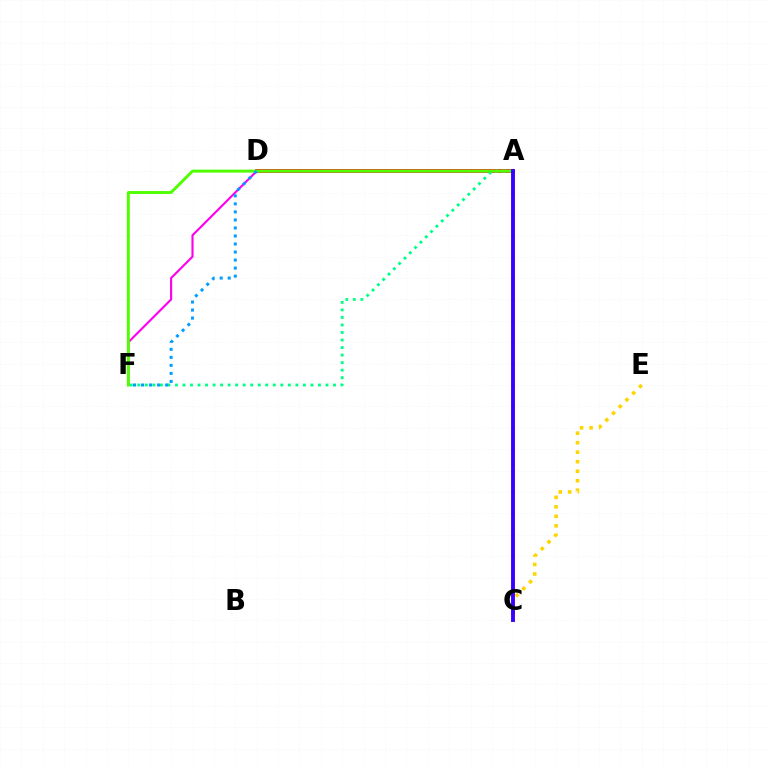{('A', 'D'): [{'color': '#ff0000', 'line_style': 'solid', 'thickness': 2.66}], ('A', 'F'): [{'color': '#00ff86', 'line_style': 'dotted', 'thickness': 2.05}, {'color': '#ff00ed', 'line_style': 'solid', 'thickness': 1.53}, {'color': '#4fff00', 'line_style': 'solid', 'thickness': 2.12}], ('C', 'E'): [{'color': '#ffd500', 'line_style': 'dotted', 'thickness': 2.58}], ('A', 'C'): [{'color': '#3700ff', 'line_style': 'solid', 'thickness': 2.79}], ('D', 'F'): [{'color': '#009eff', 'line_style': 'dotted', 'thickness': 2.18}]}